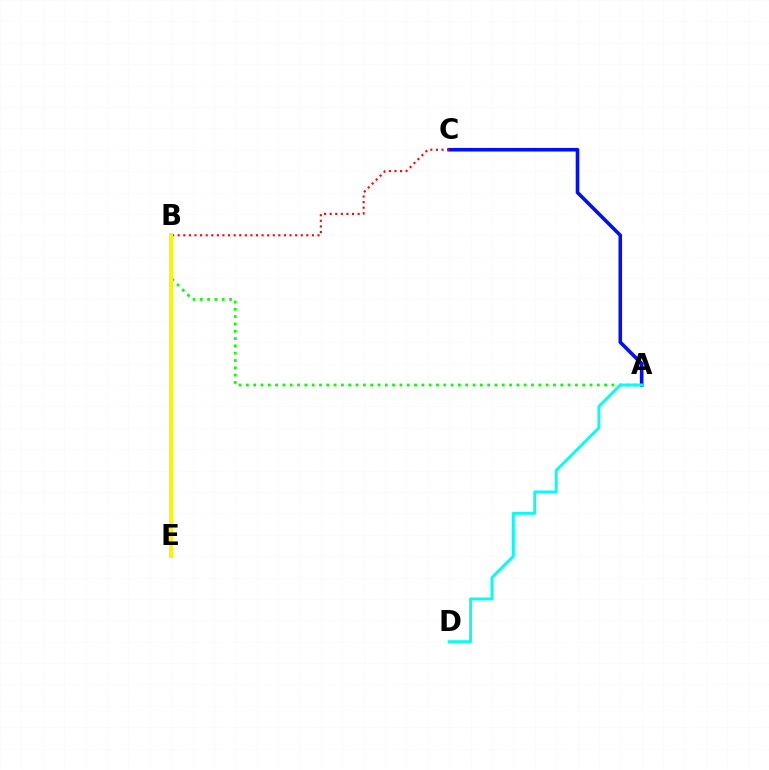{('A', 'C'): [{'color': '#0010ff', 'line_style': 'solid', 'thickness': 2.59}], ('B', 'E'): [{'color': '#ee00ff', 'line_style': 'solid', 'thickness': 1.75}, {'color': '#fcf500', 'line_style': 'solid', 'thickness': 2.84}], ('A', 'B'): [{'color': '#08ff00', 'line_style': 'dotted', 'thickness': 1.99}], ('A', 'D'): [{'color': '#00fff6', 'line_style': 'solid', 'thickness': 2.08}], ('B', 'C'): [{'color': '#ff0000', 'line_style': 'dotted', 'thickness': 1.52}]}